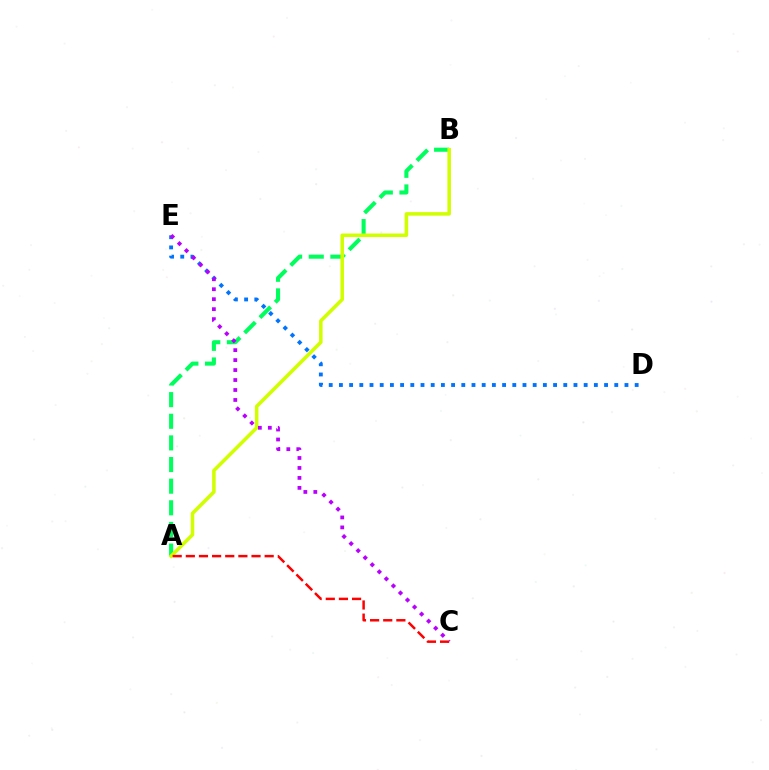{('A', 'B'): [{'color': '#00ff5c', 'line_style': 'dashed', 'thickness': 2.94}, {'color': '#d1ff00', 'line_style': 'solid', 'thickness': 2.55}], ('D', 'E'): [{'color': '#0074ff', 'line_style': 'dotted', 'thickness': 2.77}], ('C', 'E'): [{'color': '#b900ff', 'line_style': 'dotted', 'thickness': 2.71}], ('A', 'C'): [{'color': '#ff0000', 'line_style': 'dashed', 'thickness': 1.79}]}